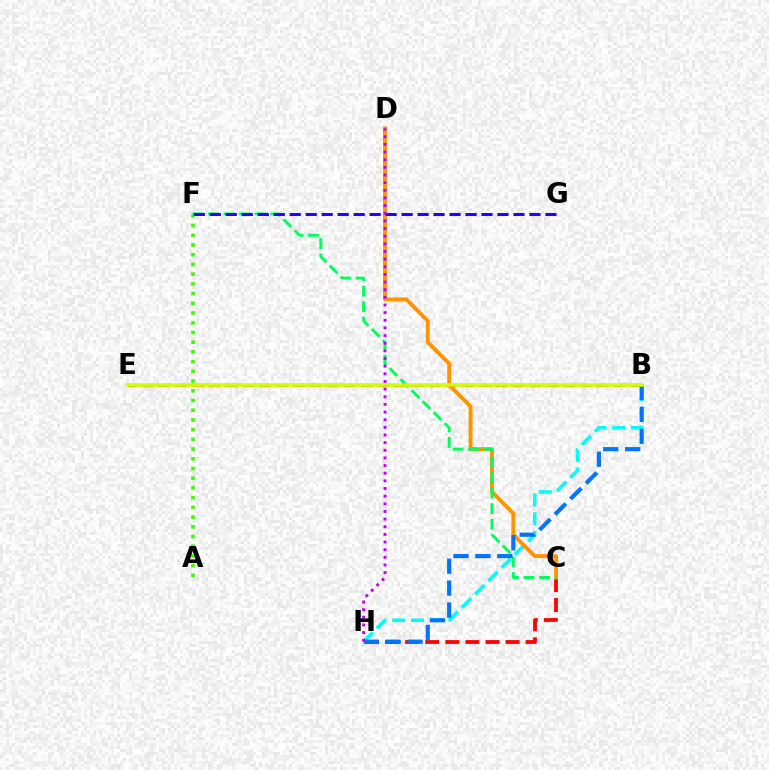{('C', 'H'): [{'color': '#ff0000', 'line_style': 'dashed', 'thickness': 2.73}], ('B', 'H'): [{'color': '#00fff6', 'line_style': 'dashed', 'thickness': 2.54}, {'color': '#0074ff', 'line_style': 'dashed', 'thickness': 2.98}], ('A', 'F'): [{'color': '#3dff00', 'line_style': 'dotted', 'thickness': 2.64}], ('C', 'D'): [{'color': '#ff9400', 'line_style': 'solid', 'thickness': 2.8}], ('B', 'E'): [{'color': '#ff00ac', 'line_style': 'dashed', 'thickness': 2.29}, {'color': '#d1ff00', 'line_style': 'solid', 'thickness': 2.64}], ('C', 'F'): [{'color': '#00ff5c', 'line_style': 'dashed', 'thickness': 2.11}], ('F', 'G'): [{'color': '#2500ff', 'line_style': 'dashed', 'thickness': 2.17}], ('D', 'H'): [{'color': '#b900ff', 'line_style': 'dotted', 'thickness': 2.08}]}